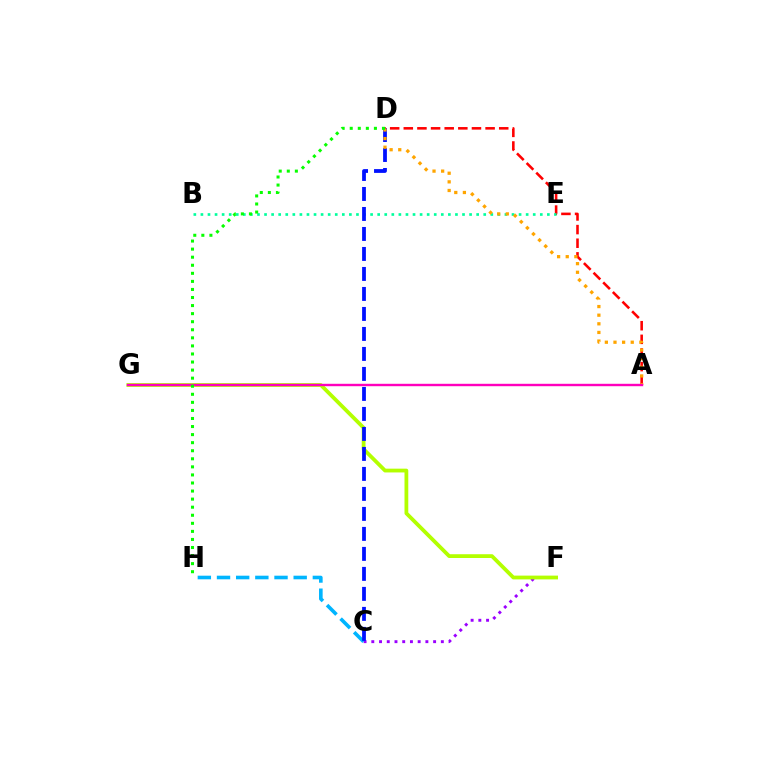{('C', 'F'): [{'color': '#9b00ff', 'line_style': 'dotted', 'thickness': 2.1}], ('F', 'G'): [{'color': '#b3ff00', 'line_style': 'solid', 'thickness': 2.72}], ('A', 'D'): [{'color': '#ff0000', 'line_style': 'dashed', 'thickness': 1.85}, {'color': '#ffa500', 'line_style': 'dotted', 'thickness': 2.34}], ('B', 'E'): [{'color': '#00ff9d', 'line_style': 'dotted', 'thickness': 1.92}], ('C', 'H'): [{'color': '#00b5ff', 'line_style': 'dashed', 'thickness': 2.6}], ('C', 'D'): [{'color': '#0010ff', 'line_style': 'dashed', 'thickness': 2.72}], ('A', 'G'): [{'color': '#ff00bd', 'line_style': 'solid', 'thickness': 1.73}], ('D', 'H'): [{'color': '#08ff00', 'line_style': 'dotted', 'thickness': 2.19}]}